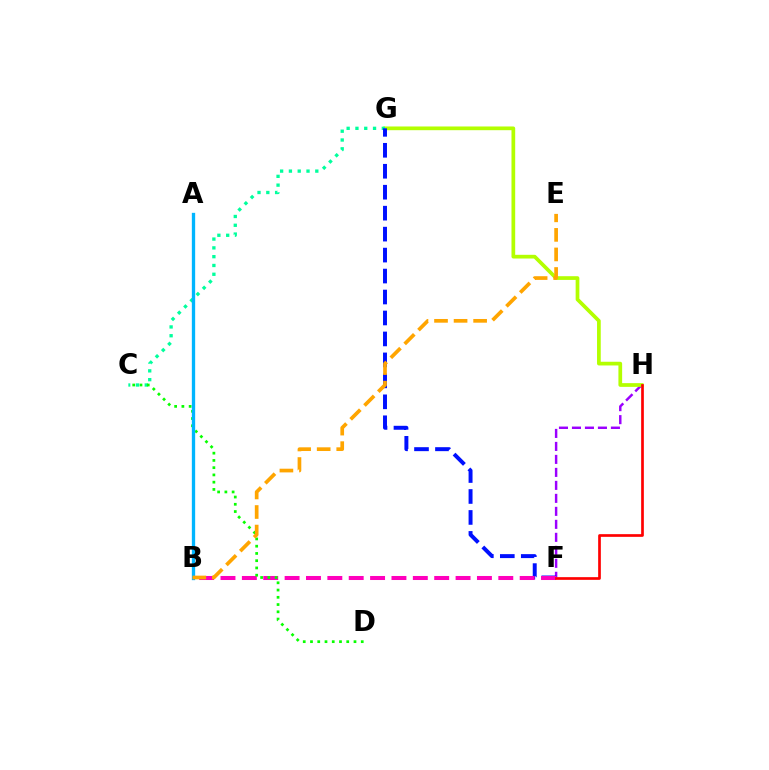{('F', 'H'): [{'color': '#9b00ff', 'line_style': 'dashed', 'thickness': 1.76}, {'color': '#ff0000', 'line_style': 'solid', 'thickness': 1.93}], ('G', 'H'): [{'color': '#b3ff00', 'line_style': 'solid', 'thickness': 2.68}], ('C', 'G'): [{'color': '#00ff9d', 'line_style': 'dotted', 'thickness': 2.39}], ('F', 'G'): [{'color': '#0010ff', 'line_style': 'dashed', 'thickness': 2.85}], ('B', 'F'): [{'color': '#ff00bd', 'line_style': 'dashed', 'thickness': 2.9}], ('C', 'D'): [{'color': '#08ff00', 'line_style': 'dotted', 'thickness': 1.97}], ('A', 'B'): [{'color': '#00b5ff', 'line_style': 'solid', 'thickness': 2.39}], ('B', 'E'): [{'color': '#ffa500', 'line_style': 'dashed', 'thickness': 2.66}]}